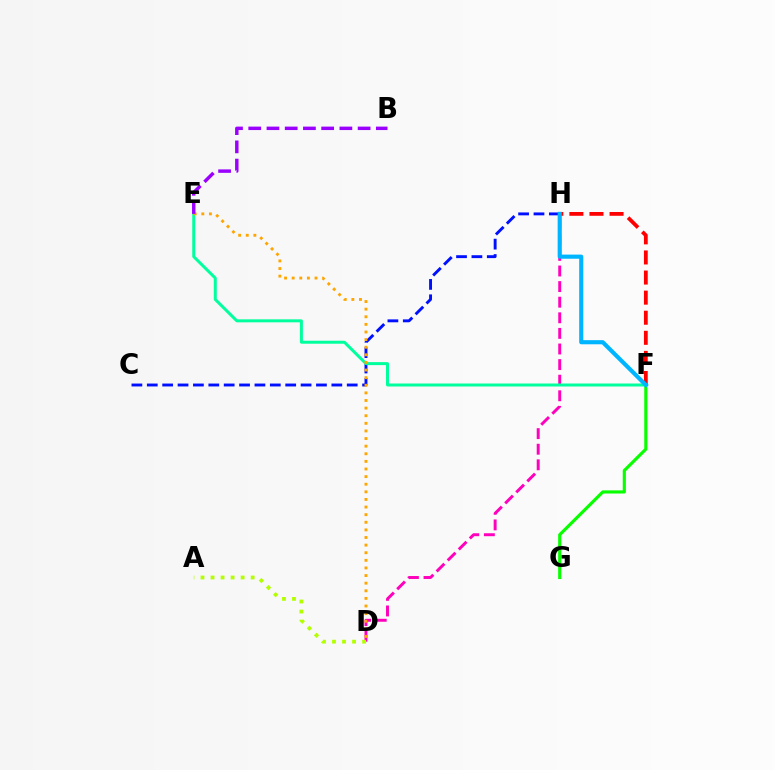{('D', 'H'): [{'color': '#ff00bd', 'line_style': 'dashed', 'thickness': 2.12}], ('C', 'H'): [{'color': '#0010ff', 'line_style': 'dashed', 'thickness': 2.09}], ('F', 'G'): [{'color': '#08ff00', 'line_style': 'solid', 'thickness': 2.27}], ('F', 'H'): [{'color': '#ff0000', 'line_style': 'dashed', 'thickness': 2.73}, {'color': '#00b5ff', 'line_style': 'solid', 'thickness': 2.97}], ('E', 'F'): [{'color': '#00ff9d', 'line_style': 'solid', 'thickness': 2.15}], ('D', 'E'): [{'color': '#ffa500', 'line_style': 'dotted', 'thickness': 2.07}], ('B', 'E'): [{'color': '#9b00ff', 'line_style': 'dashed', 'thickness': 2.48}], ('A', 'D'): [{'color': '#b3ff00', 'line_style': 'dotted', 'thickness': 2.73}]}